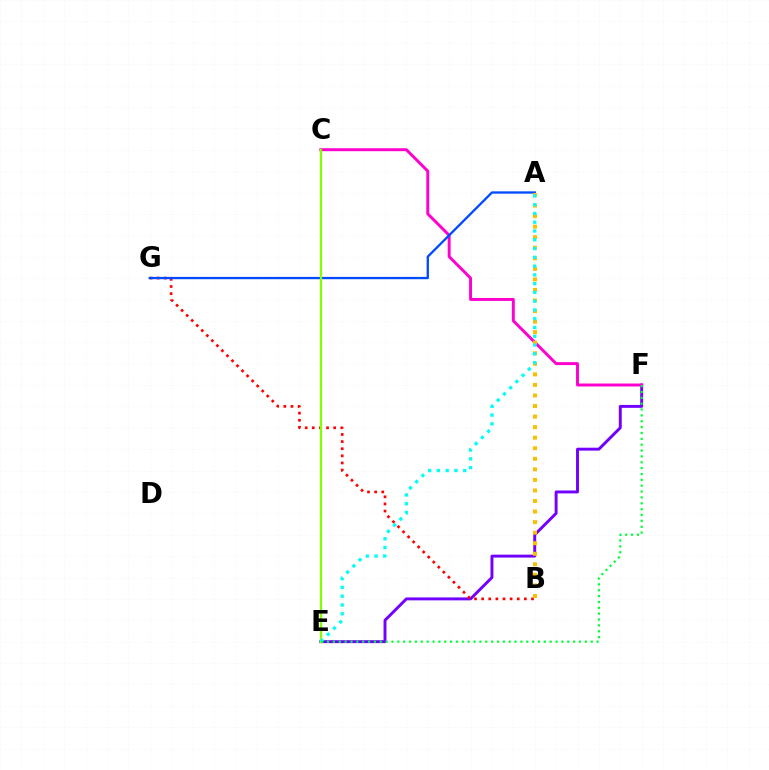{('E', 'F'): [{'color': '#7200ff', 'line_style': 'solid', 'thickness': 2.11}, {'color': '#00ff39', 'line_style': 'dotted', 'thickness': 1.59}], ('B', 'G'): [{'color': '#ff0000', 'line_style': 'dotted', 'thickness': 1.94}], ('C', 'F'): [{'color': '#ff00cf', 'line_style': 'solid', 'thickness': 2.12}], ('A', 'G'): [{'color': '#004bff', 'line_style': 'solid', 'thickness': 1.67}], ('C', 'E'): [{'color': '#84ff00', 'line_style': 'solid', 'thickness': 1.61}], ('A', 'B'): [{'color': '#ffbd00', 'line_style': 'dotted', 'thickness': 2.87}], ('A', 'E'): [{'color': '#00fff6', 'line_style': 'dotted', 'thickness': 2.38}]}